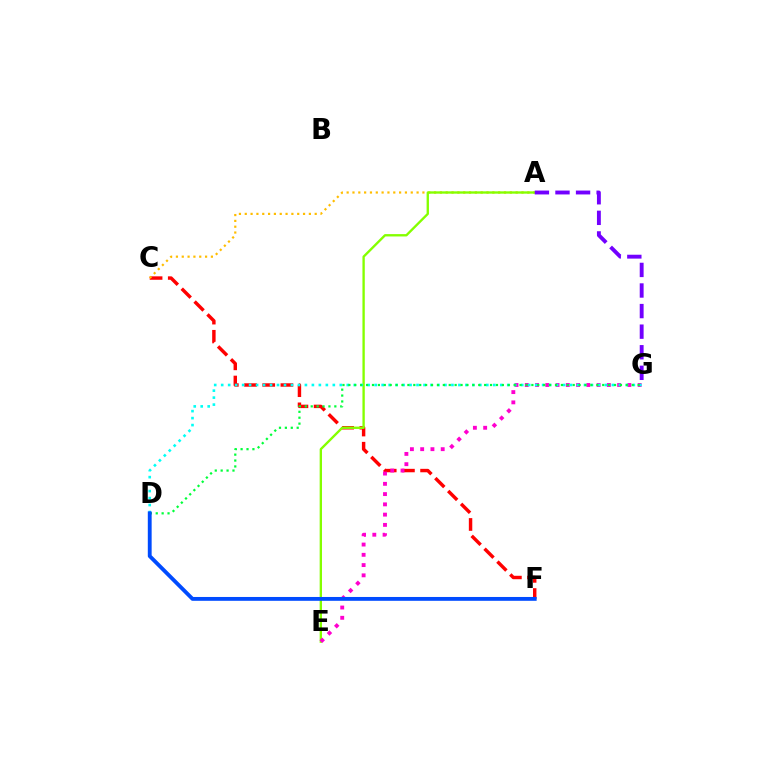{('C', 'F'): [{'color': '#ff0000', 'line_style': 'dashed', 'thickness': 2.47}], ('A', 'C'): [{'color': '#ffbd00', 'line_style': 'dotted', 'thickness': 1.58}], ('A', 'E'): [{'color': '#84ff00', 'line_style': 'solid', 'thickness': 1.69}], ('E', 'G'): [{'color': '#ff00cf', 'line_style': 'dotted', 'thickness': 2.79}], ('D', 'G'): [{'color': '#00fff6', 'line_style': 'dotted', 'thickness': 1.9}, {'color': '#00ff39', 'line_style': 'dotted', 'thickness': 1.6}], ('D', 'F'): [{'color': '#004bff', 'line_style': 'solid', 'thickness': 2.77}], ('A', 'G'): [{'color': '#7200ff', 'line_style': 'dashed', 'thickness': 2.8}]}